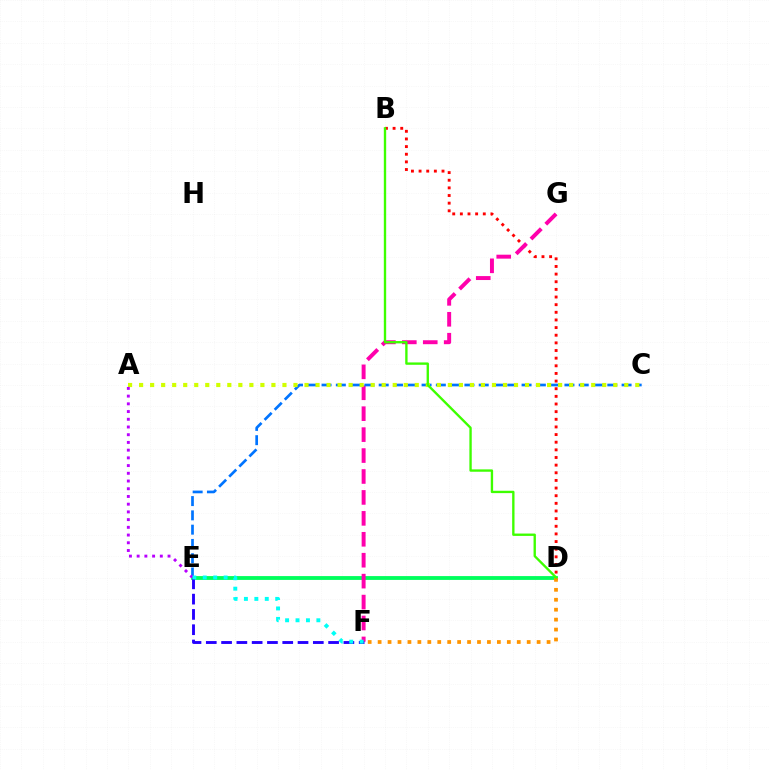{('D', 'E'): [{'color': '#00ff5c', 'line_style': 'solid', 'thickness': 2.76}], ('B', 'D'): [{'color': '#ff0000', 'line_style': 'dotted', 'thickness': 2.08}, {'color': '#3dff00', 'line_style': 'solid', 'thickness': 1.7}], ('F', 'G'): [{'color': '#ff00ac', 'line_style': 'dashed', 'thickness': 2.84}], ('C', 'E'): [{'color': '#0074ff', 'line_style': 'dashed', 'thickness': 1.94}], ('A', 'C'): [{'color': '#d1ff00', 'line_style': 'dotted', 'thickness': 3.0}], ('D', 'F'): [{'color': '#ff9400', 'line_style': 'dotted', 'thickness': 2.7}], ('A', 'E'): [{'color': '#b900ff', 'line_style': 'dotted', 'thickness': 2.1}], ('E', 'F'): [{'color': '#2500ff', 'line_style': 'dashed', 'thickness': 2.08}, {'color': '#00fff6', 'line_style': 'dotted', 'thickness': 2.83}]}